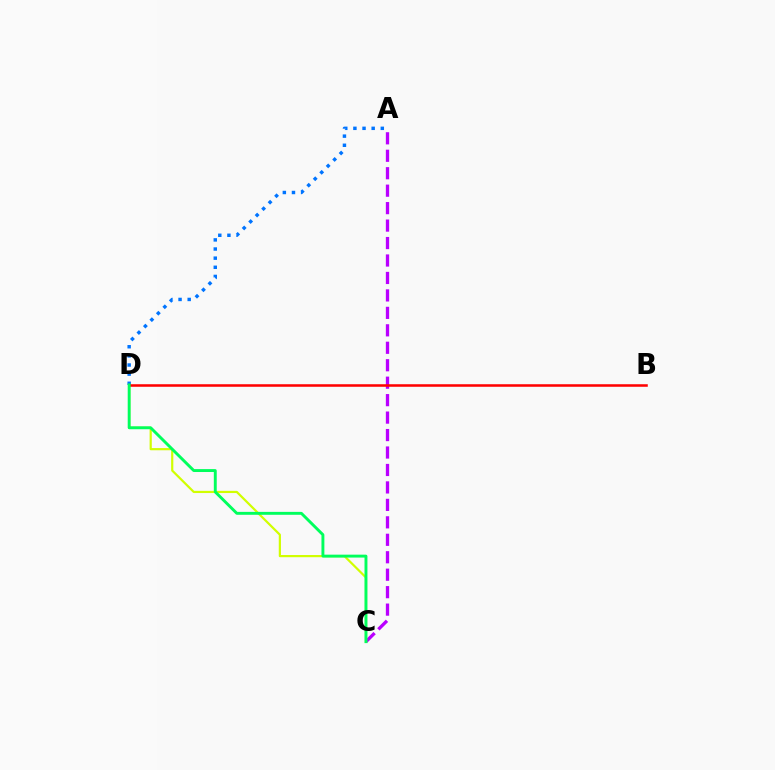{('A', 'D'): [{'color': '#0074ff', 'line_style': 'dotted', 'thickness': 2.48}], ('A', 'C'): [{'color': '#b900ff', 'line_style': 'dashed', 'thickness': 2.37}], ('C', 'D'): [{'color': '#d1ff00', 'line_style': 'solid', 'thickness': 1.58}, {'color': '#00ff5c', 'line_style': 'solid', 'thickness': 2.1}], ('B', 'D'): [{'color': '#ff0000', 'line_style': 'solid', 'thickness': 1.83}]}